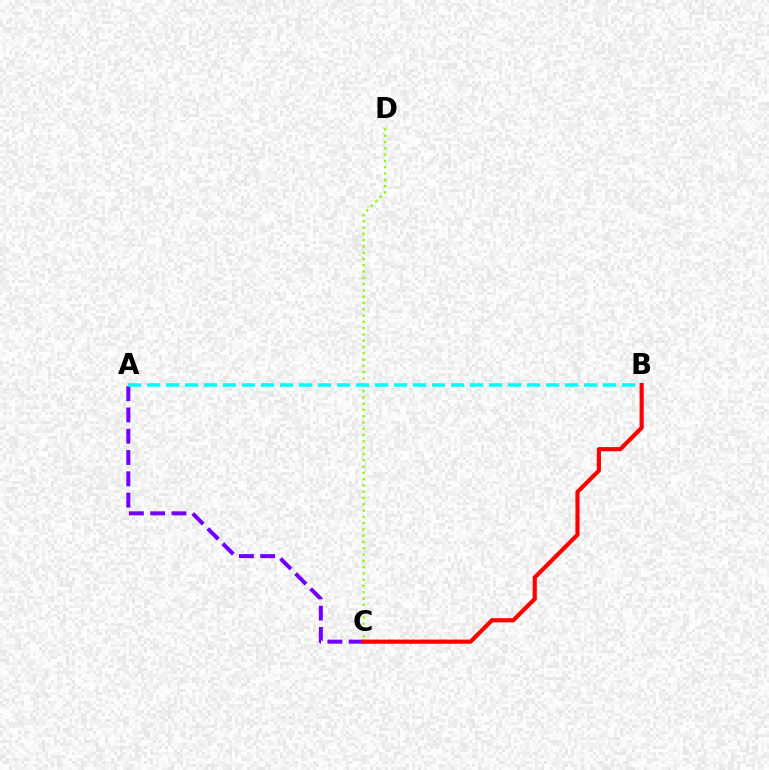{('C', 'D'): [{'color': '#84ff00', 'line_style': 'dotted', 'thickness': 1.71}], ('A', 'C'): [{'color': '#7200ff', 'line_style': 'dashed', 'thickness': 2.89}], ('A', 'B'): [{'color': '#00fff6', 'line_style': 'dashed', 'thickness': 2.58}], ('B', 'C'): [{'color': '#ff0000', 'line_style': 'solid', 'thickness': 2.98}]}